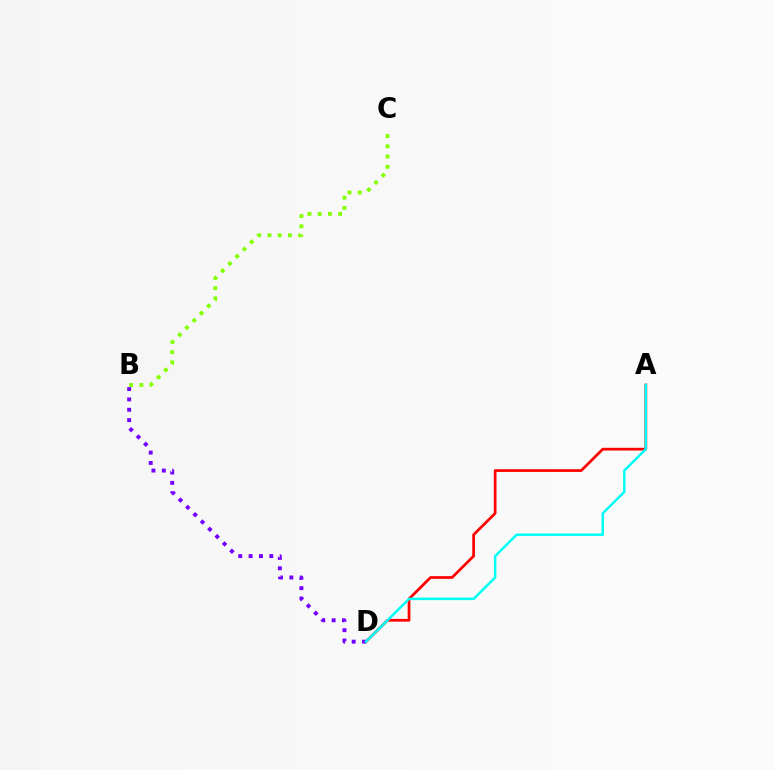{('A', 'D'): [{'color': '#ff0000', 'line_style': 'solid', 'thickness': 1.96}, {'color': '#00fff6', 'line_style': 'solid', 'thickness': 1.79}], ('B', 'D'): [{'color': '#7200ff', 'line_style': 'dotted', 'thickness': 2.81}], ('B', 'C'): [{'color': '#84ff00', 'line_style': 'dotted', 'thickness': 2.78}]}